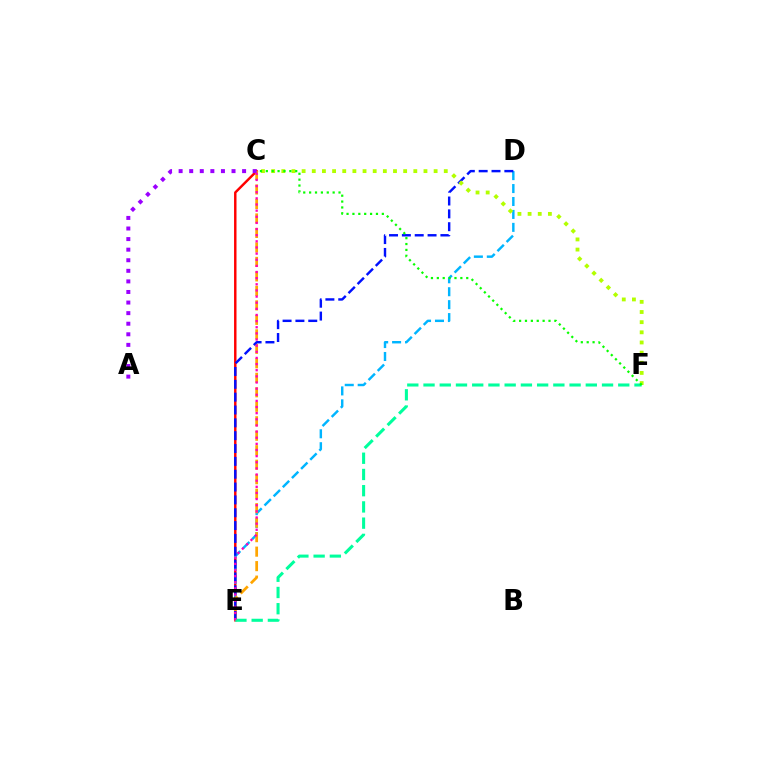{('C', 'E'): [{'color': '#ff0000', 'line_style': 'solid', 'thickness': 1.76}, {'color': '#ffa500', 'line_style': 'dashed', 'thickness': 1.97}, {'color': '#ff00bd', 'line_style': 'dotted', 'thickness': 1.67}], ('D', 'E'): [{'color': '#00b5ff', 'line_style': 'dashed', 'thickness': 1.76}, {'color': '#0010ff', 'line_style': 'dashed', 'thickness': 1.74}], ('C', 'F'): [{'color': '#b3ff00', 'line_style': 'dotted', 'thickness': 2.76}, {'color': '#08ff00', 'line_style': 'dotted', 'thickness': 1.6}], ('E', 'F'): [{'color': '#00ff9d', 'line_style': 'dashed', 'thickness': 2.2}], ('A', 'C'): [{'color': '#9b00ff', 'line_style': 'dotted', 'thickness': 2.87}]}